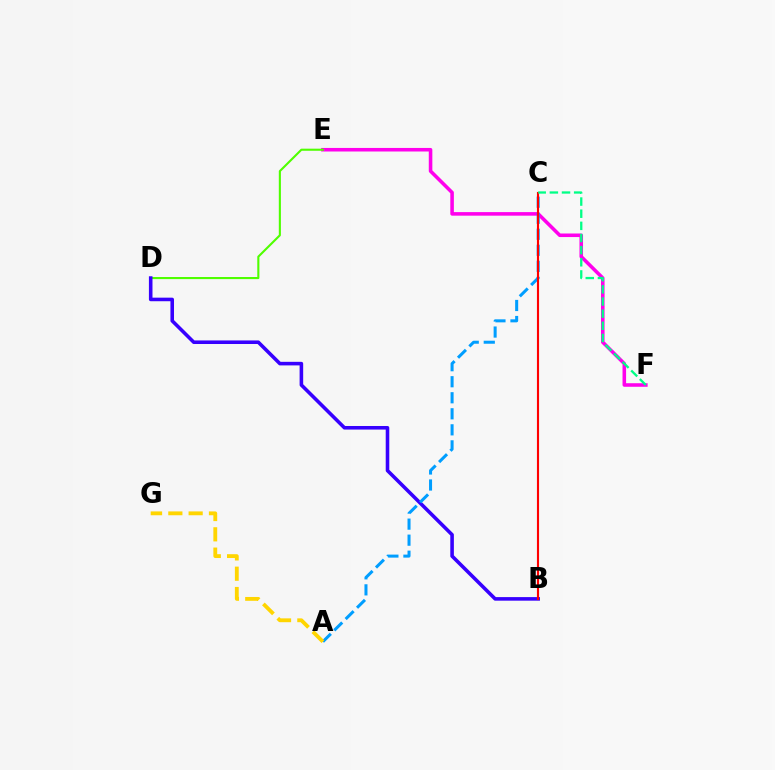{('E', 'F'): [{'color': '#ff00ed', 'line_style': 'solid', 'thickness': 2.56}], ('D', 'E'): [{'color': '#4fff00', 'line_style': 'solid', 'thickness': 1.51}], ('B', 'D'): [{'color': '#3700ff', 'line_style': 'solid', 'thickness': 2.57}], ('A', 'C'): [{'color': '#009eff', 'line_style': 'dashed', 'thickness': 2.18}], ('B', 'C'): [{'color': '#ff0000', 'line_style': 'solid', 'thickness': 1.54}], ('A', 'G'): [{'color': '#ffd500', 'line_style': 'dashed', 'thickness': 2.76}], ('C', 'F'): [{'color': '#00ff86', 'line_style': 'dashed', 'thickness': 1.65}]}